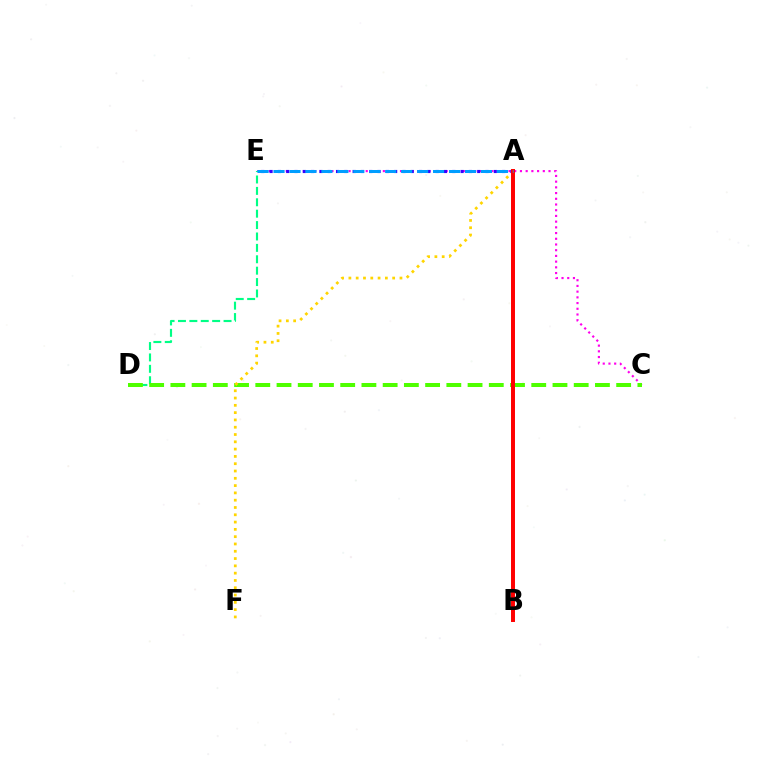{('C', 'E'): [{'color': '#ff00ed', 'line_style': 'dotted', 'thickness': 1.55}], ('D', 'E'): [{'color': '#00ff86', 'line_style': 'dashed', 'thickness': 1.55}], ('C', 'D'): [{'color': '#4fff00', 'line_style': 'dashed', 'thickness': 2.88}], ('A', 'F'): [{'color': '#ffd500', 'line_style': 'dotted', 'thickness': 1.98}], ('A', 'E'): [{'color': '#3700ff', 'line_style': 'dotted', 'thickness': 2.26}, {'color': '#009eff', 'line_style': 'dashed', 'thickness': 2.17}], ('A', 'B'): [{'color': '#ff0000', 'line_style': 'solid', 'thickness': 2.86}]}